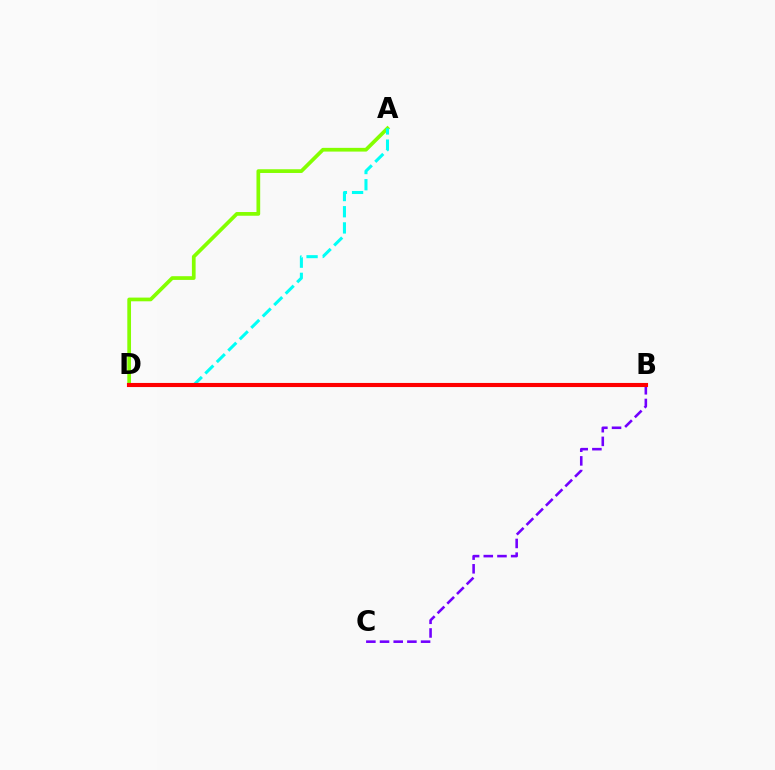{('A', 'D'): [{'color': '#84ff00', 'line_style': 'solid', 'thickness': 2.68}, {'color': '#00fff6', 'line_style': 'dashed', 'thickness': 2.2}], ('B', 'C'): [{'color': '#7200ff', 'line_style': 'dashed', 'thickness': 1.86}], ('B', 'D'): [{'color': '#ff0000', 'line_style': 'solid', 'thickness': 2.96}]}